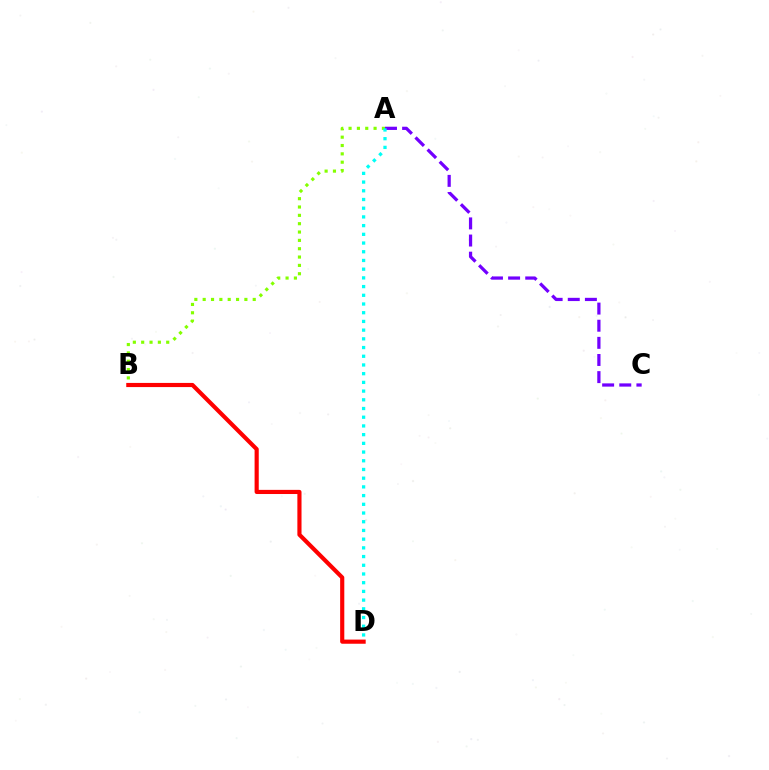{('A', 'C'): [{'color': '#7200ff', 'line_style': 'dashed', 'thickness': 2.33}], ('A', 'B'): [{'color': '#84ff00', 'line_style': 'dotted', 'thickness': 2.27}], ('B', 'D'): [{'color': '#ff0000', 'line_style': 'solid', 'thickness': 2.99}], ('A', 'D'): [{'color': '#00fff6', 'line_style': 'dotted', 'thickness': 2.37}]}